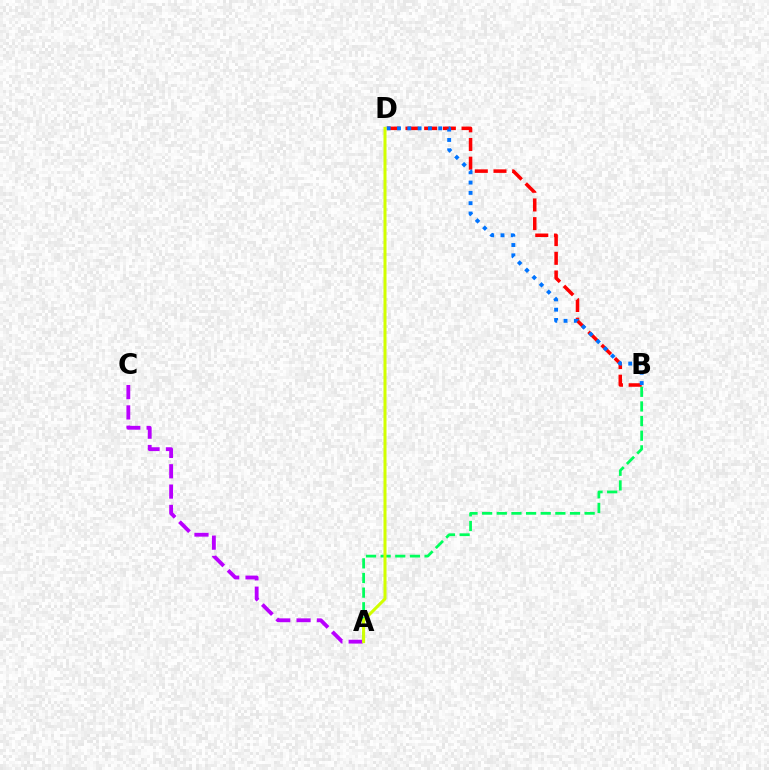{('A', 'B'): [{'color': '#00ff5c', 'line_style': 'dashed', 'thickness': 1.99}], ('B', 'D'): [{'color': '#ff0000', 'line_style': 'dashed', 'thickness': 2.54}, {'color': '#0074ff', 'line_style': 'dotted', 'thickness': 2.8}], ('A', 'C'): [{'color': '#b900ff', 'line_style': 'dashed', 'thickness': 2.76}], ('A', 'D'): [{'color': '#d1ff00', 'line_style': 'solid', 'thickness': 2.18}]}